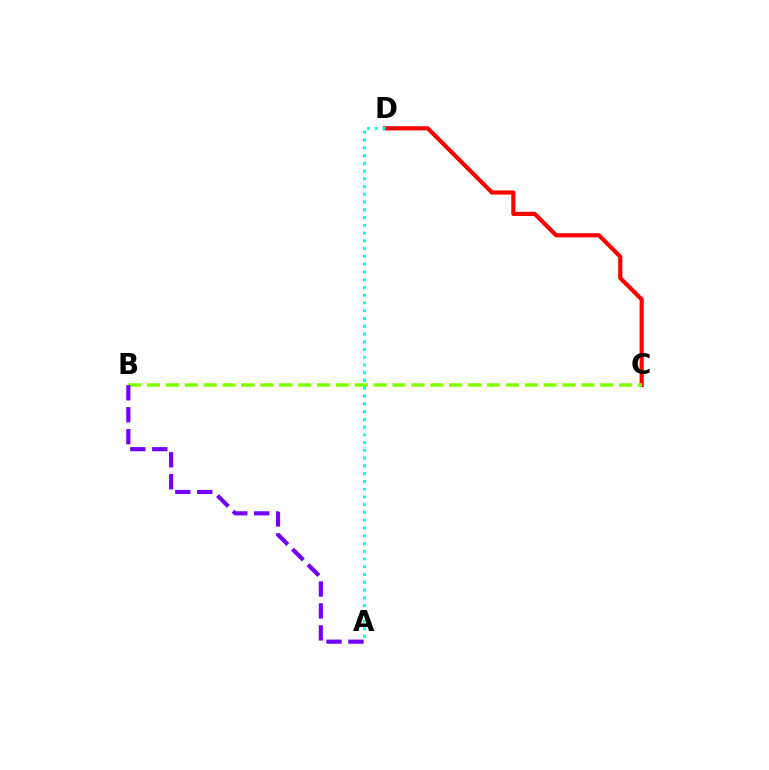{('C', 'D'): [{'color': '#ff0000', 'line_style': 'solid', 'thickness': 2.99}], ('B', 'C'): [{'color': '#84ff00', 'line_style': 'dashed', 'thickness': 2.57}], ('A', 'D'): [{'color': '#00fff6', 'line_style': 'dotted', 'thickness': 2.11}], ('A', 'B'): [{'color': '#7200ff', 'line_style': 'dashed', 'thickness': 2.98}]}